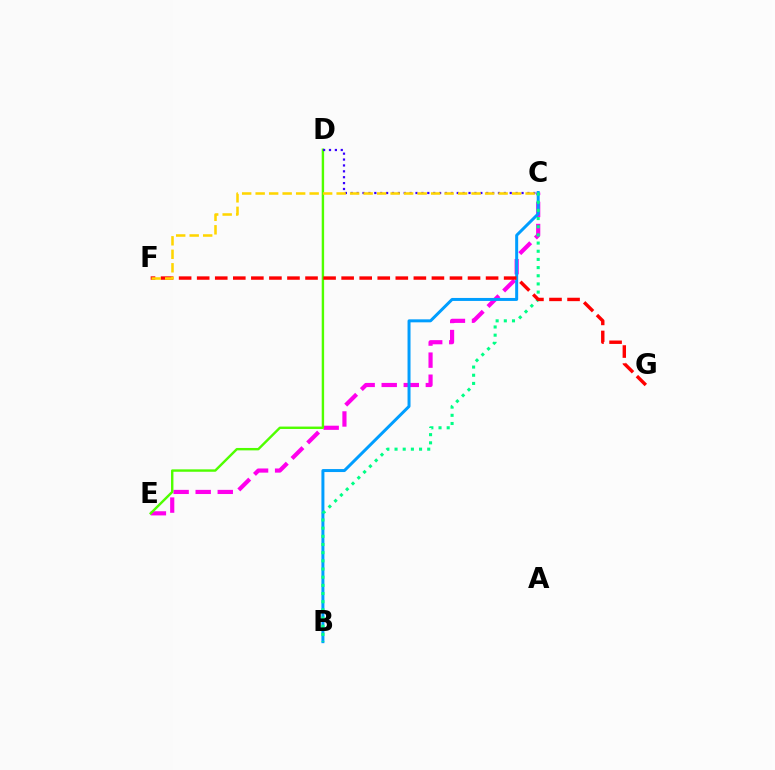{('C', 'E'): [{'color': '#ff00ed', 'line_style': 'dashed', 'thickness': 3.0}], ('B', 'C'): [{'color': '#009eff', 'line_style': 'solid', 'thickness': 2.15}, {'color': '#00ff86', 'line_style': 'dotted', 'thickness': 2.22}], ('D', 'E'): [{'color': '#4fff00', 'line_style': 'solid', 'thickness': 1.73}], ('F', 'G'): [{'color': '#ff0000', 'line_style': 'dashed', 'thickness': 2.45}], ('C', 'D'): [{'color': '#3700ff', 'line_style': 'dotted', 'thickness': 1.6}], ('C', 'F'): [{'color': '#ffd500', 'line_style': 'dashed', 'thickness': 1.83}]}